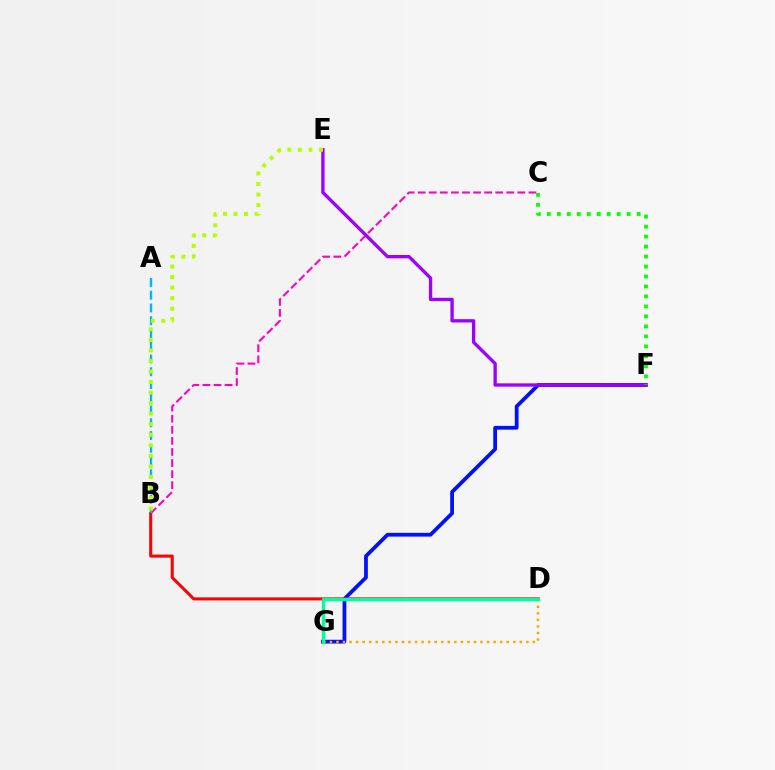{('F', 'G'): [{'color': '#0010ff', 'line_style': 'solid', 'thickness': 2.71}], ('B', 'C'): [{'color': '#ff00bd', 'line_style': 'dashed', 'thickness': 1.5}], ('B', 'D'): [{'color': '#ff0000', 'line_style': 'solid', 'thickness': 2.19}], ('A', 'B'): [{'color': '#00b5ff', 'line_style': 'dashed', 'thickness': 1.73}], ('D', 'G'): [{'color': '#ffa500', 'line_style': 'dotted', 'thickness': 1.78}, {'color': '#00ff9d', 'line_style': 'solid', 'thickness': 2.43}], ('E', 'F'): [{'color': '#9b00ff', 'line_style': 'solid', 'thickness': 2.39}], ('C', 'F'): [{'color': '#08ff00', 'line_style': 'dotted', 'thickness': 2.71}], ('B', 'E'): [{'color': '#b3ff00', 'line_style': 'dotted', 'thickness': 2.86}]}